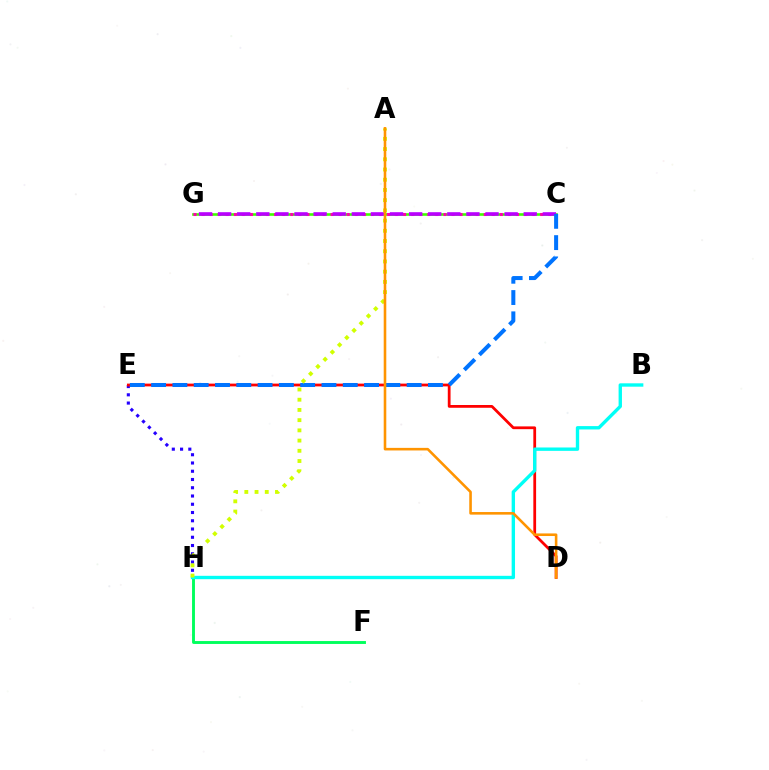{('E', 'H'): [{'color': '#2500ff', 'line_style': 'dotted', 'thickness': 2.24}], ('F', 'H'): [{'color': '#00ff5c', 'line_style': 'solid', 'thickness': 2.08}], ('C', 'G'): [{'color': '#3dff00', 'line_style': 'solid', 'thickness': 1.89}, {'color': '#ff00ac', 'line_style': 'dotted', 'thickness': 2.19}, {'color': '#b900ff', 'line_style': 'dashed', 'thickness': 2.59}], ('D', 'E'): [{'color': '#ff0000', 'line_style': 'solid', 'thickness': 1.99}], ('B', 'H'): [{'color': '#00fff6', 'line_style': 'solid', 'thickness': 2.42}], ('C', 'E'): [{'color': '#0074ff', 'line_style': 'dashed', 'thickness': 2.89}], ('A', 'H'): [{'color': '#d1ff00', 'line_style': 'dotted', 'thickness': 2.78}], ('A', 'D'): [{'color': '#ff9400', 'line_style': 'solid', 'thickness': 1.86}]}